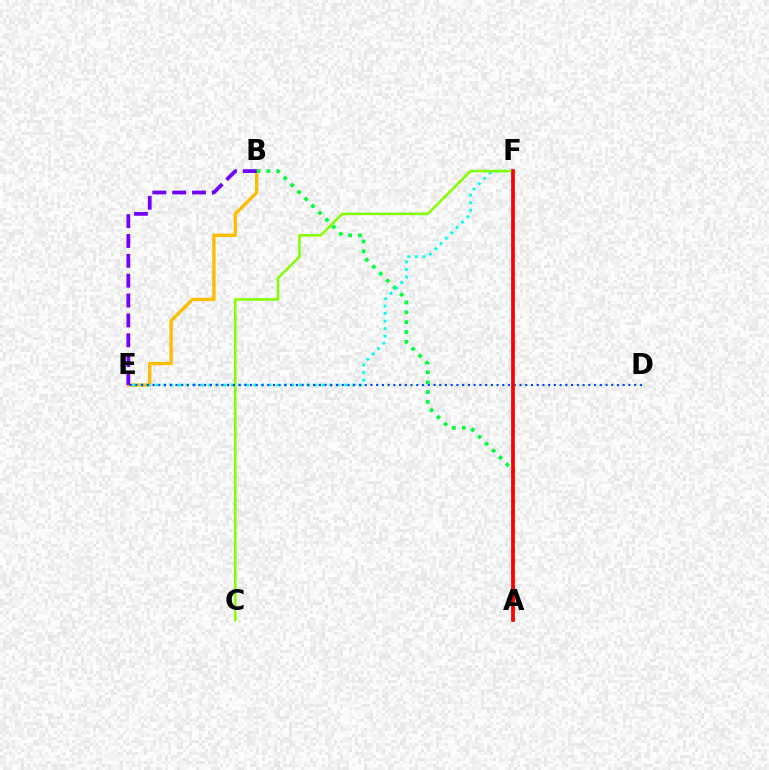{('B', 'E'): [{'color': '#ffbd00', 'line_style': 'solid', 'thickness': 2.41}, {'color': '#7200ff', 'line_style': 'dashed', 'thickness': 2.7}], ('A', 'B'): [{'color': '#00ff39', 'line_style': 'dotted', 'thickness': 2.68}], ('E', 'F'): [{'color': '#00fff6', 'line_style': 'dotted', 'thickness': 2.05}], ('A', 'F'): [{'color': '#ff00cf', 'line_style': 'solid', 'thickness': 1.75}, {'color': '#ff0000', 'line_style': 'solid', 'thickness': 2.65}], ('C', 'F'): [{'color': '#84ff00', 'line_style': 'solid', 'thickness': 1.83}], ('D', 'E'): [{'color': '#004bff', 'line_style': 'dotted', 'thickness': 1.56}]}